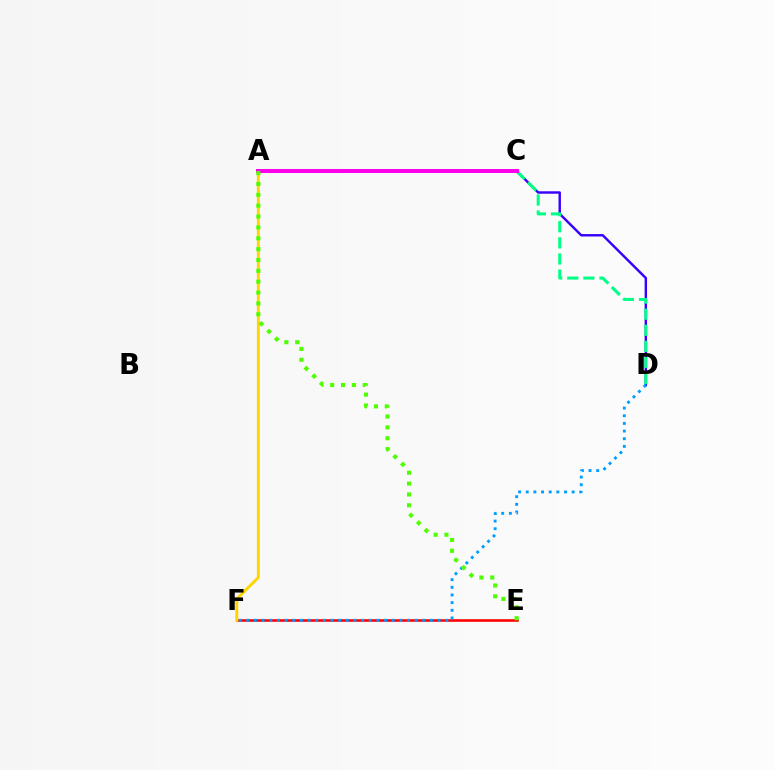{('C', 'D'): [{'color': '#3700ff', 'line_style': 'solid', 'thickness': 1.75}, {'color': '#00ff86', 'line_style': 'dashed', 'thickness': 2.19}], ('E', 'F'): [{'color': '#ff0000', 'line_style': 'solid', 'thickness': 1.87}], ('D', 'F'): [{'color': '#009eff', 'line_style': 'dotted', 'thickness': 2.08}], ('A', 'F'): [{'color': '#ffd500', 'line_style': 'solid', 'thickness': 2.08}], ('A', 'C'): [{'color': '#ff00ed', 'line_style': 'solid', 'thickness': 2.89}], ('A', 'E'): [{'color': '#4fff00', 'line_style': 'dotted', 'thickness': 2.95}]}